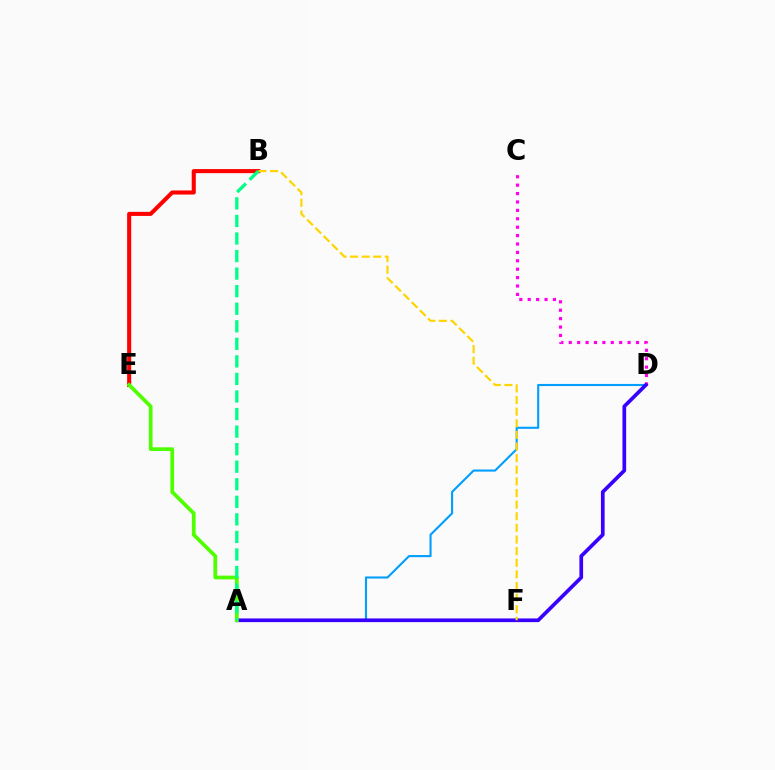{('A', 'D'): [{'color': '#009eff', 'line_style': 'solid', 'thickness': 1.51}, {'color': '#3700ff', 'line_style': 'solid', 'thickness': 2.66}], ('B', 'E'): [{'color': '#ff0000', 'line_style': 'solid', 'thickness': 2.94}], ('C', 'D'): [{'color': '#ff00ed', 'line_style': 'dotted', 'thickness': 2.28}], ('B', 'F'): [{'color': '#ffd500', 'line_style': 'dashed', 'thickness': 1.58}], ('A', 'E'): [{'color': '#4fff00', 'line_style': 'solid', 'thickness': 2.68}], ('A', 'B'): [{'color': '#00ff86', 'line_style': 'dashed', 'thickness': 2.38}]}